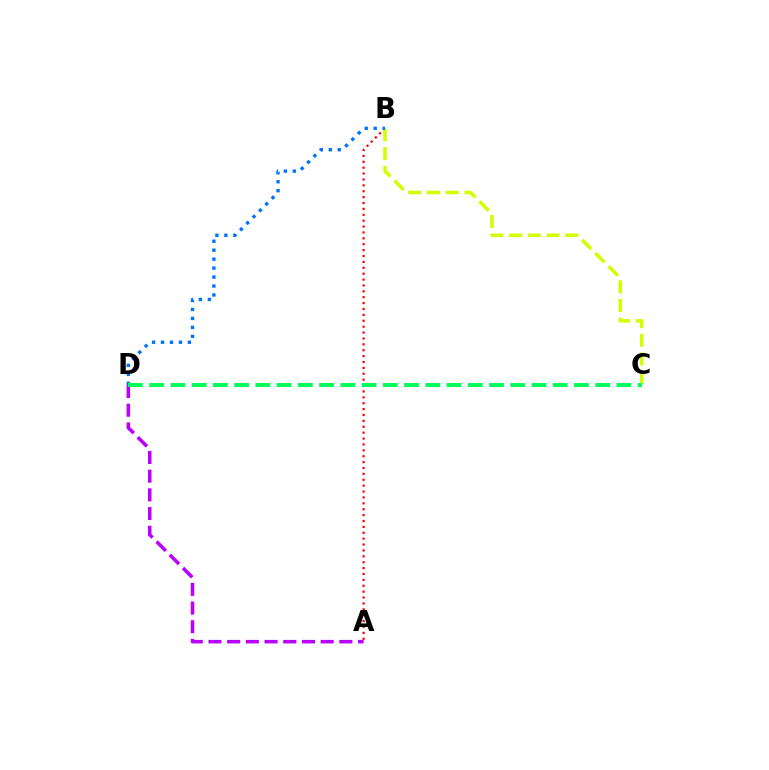{('A', 'B'): [{'color': '#ff0000', 'line_style': 'dotted', 'thickness': 1.6}], ('A', 'D'): [{'color': '#b900ff', 'line_style': 'dashed', 'thickness': 2.54}], ('B', 'C'): [{'color': '#d1ff00', 'line_style': 'dashed', 'thickness': 2.54}], ('B', 'D'): [{'color': '#0074ff', 'line_style': 'dotted', 'thickness': 2.44}], ('C', 'D'): [{'color': '#00ff5c', 'line_style': 'dashed', 'thickness': 2.89}]}